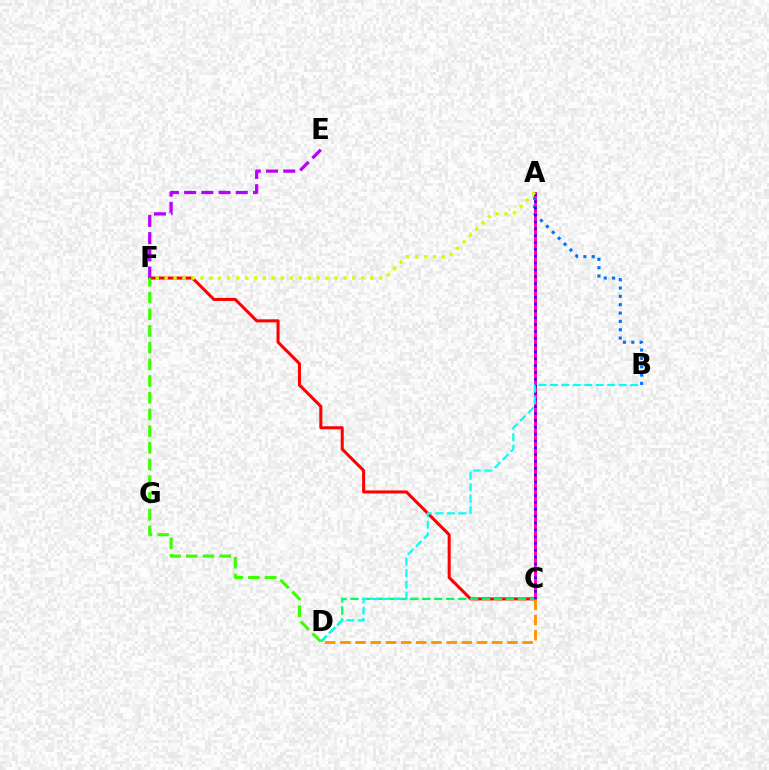{('C', 'F'): [{'color': '#ff0000', 'line_style': 'solid', 'thickness': 2.19}], ('A', 'C'): [{'color': '#ff00ac', 'line_style': 'solid', 'thickness': 2.08}, {'color': '#2500ff', 'line_style': 'dotted', 'thickness': 1.86}], ('C', 'D'): [{'color': '#00ff5c', 'line_style': 'dashed', 'thickness': 1.62}, {'color': '#ff9400', 'line_style': 'dashed', 'thickness': 2.06}], ('A', 'B'): [{'color': '#0074ff', 'line_style': 'dotted', 'thickness': 2.27}], ('B', 'D'): [{'color': '#00fff6', 'line_style': 'dashed', 'thickness': 1.56}], ('E', 'F'): [{'color': '#b900ff', 'line_style': 'dashed', 'thickness': 2.34}], ('A', 'F'): [{'color': '#d1ff00', 'line_style': 'dotted', 'thickness': 2.43}], ('D', 'F'): [{'color': '#3dff00', 'line_style': 'dashed', 'thickness': 2.27}]}